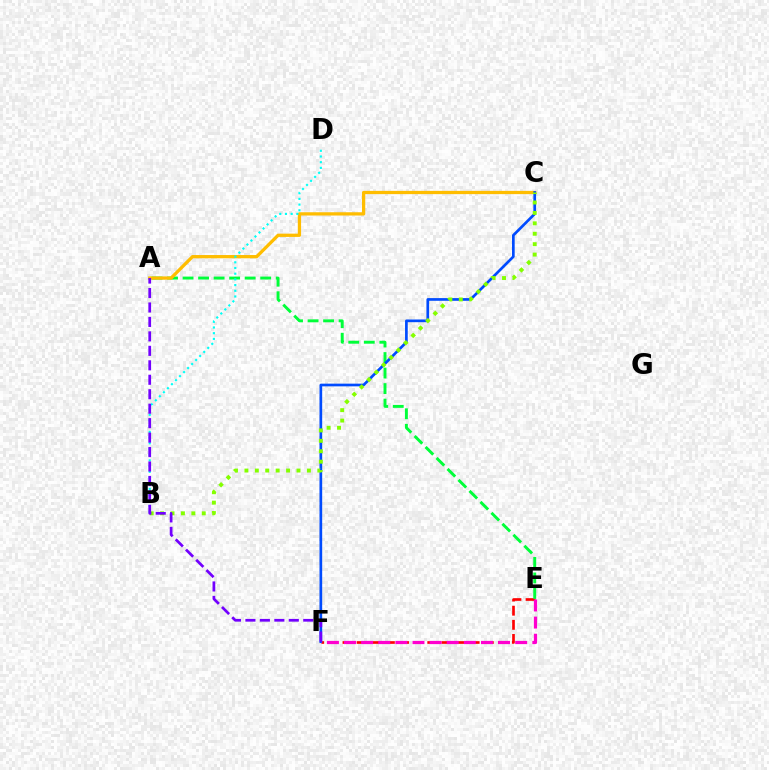{('E', 'F'): [{'color': '#ff0000', 'line_style': 'dashed', 'thickness': 1.92}, {'color': '#ff00cf', 'line_style': 'dashed', 'thickness': 2.33}], ('A', 'E'): [{'color': '#00ff39', 'line_style': 'dashed', 'thickness': 2.11}], ('A', 'C'): [{'color': '#ffbd00', 'line_style': 'solid', 'thickness': 2.35}], ('C', 'F'): [{'color': '#004bff', 'line_style': 'solid', 'thickness': 1.94}], ('B', 'C'): [{'color': '#84ff00', 'line_style': 'dotted', 'thickness': 2.83}], ('B', 'D'): [{'color': '#00fff6', 'line_style': 'dotted', 'thickness': 1.55}], ('A', 'F'): [{'color': '#7200ff', 'line_style': 'dashed', 'thickness': 1.96}]}